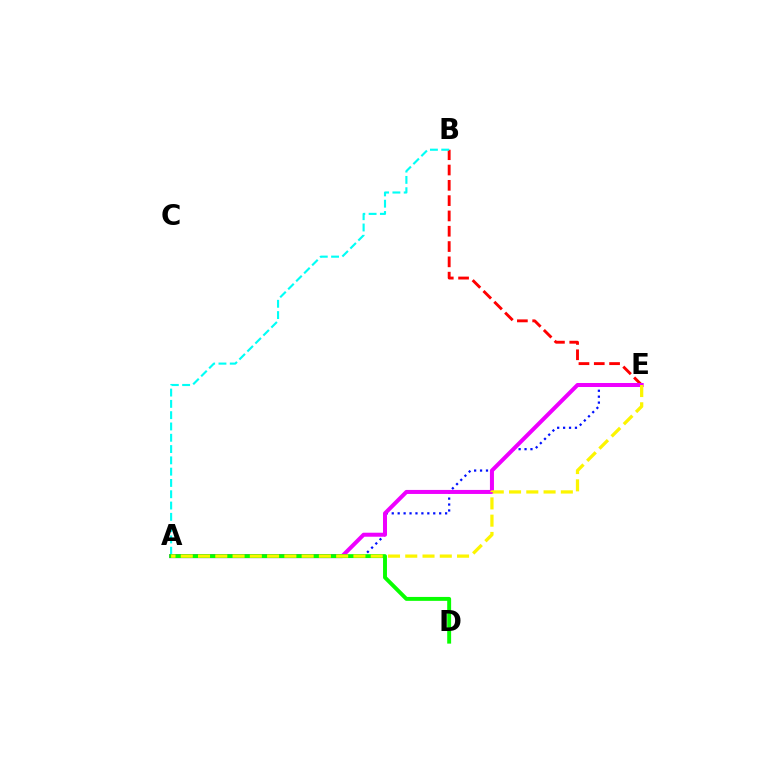{('A', 'E'): [{'color': '#0010ff', 'line_style': 'dotted', 'thickness': 1.61}, {'color': '#ee00ff', 'line_style': 'solid', 'thickness': 2.89}, {'color': '#fcf500', 'line_style': 'dashed', 'thickness': 2.35}], ('B', 'E'): [{'color': '#ff0000', 'line_style': 'dashed', 'thickness': 2.08}], ('A', 'B'): [{'color': '#00fff6', 'line_style': 'dashed', 'thickness': 1.53}], ('A', 'D'): [{'color': '#08ff00', 'line_style': 'solid', 'thickness': 2.81}]}